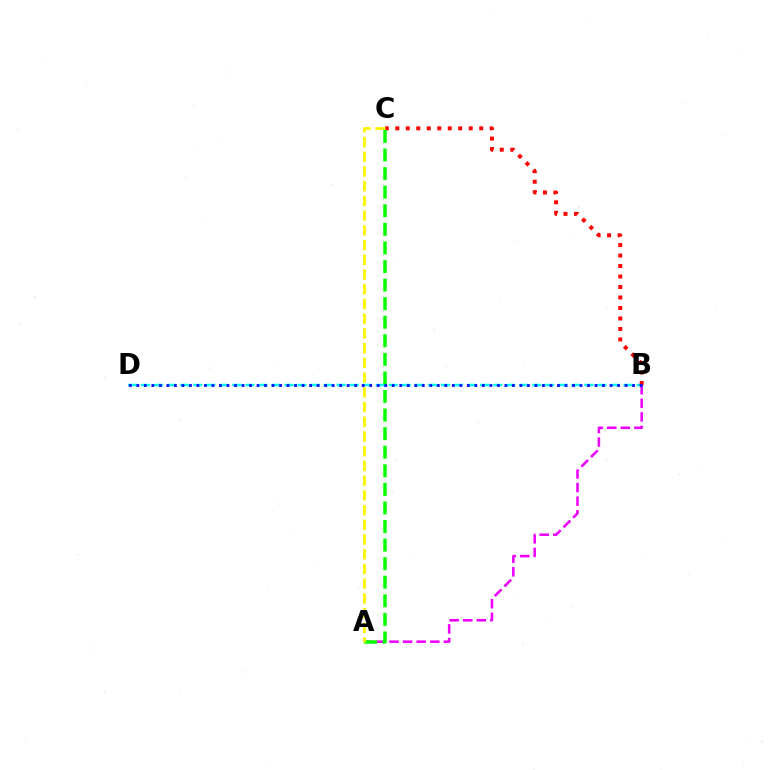{('B', 'D'): [{'color': '#00fff6', 'line_style': 'dashed', 'thickness': 1.77}, {'color': '#0010ff', 'line_style': 'dotted', 'thickness': 2.04}], ('B', 'C'): [{'color': '#ff0000', 'line_style': 'dotted', 'thickness': 2.85}], ('A', 'B'): [{'color': '#ee00ff', 'line_style': 'dashed', 'thickness': 1.85}], ('A', 'C'): [{'color': '#08ff00', 'line_style': 'dashed', 'thickness': 2.52}, {'color': '#fcf500', 'line_style': 'dashed', 'thickness': 2.0}]}